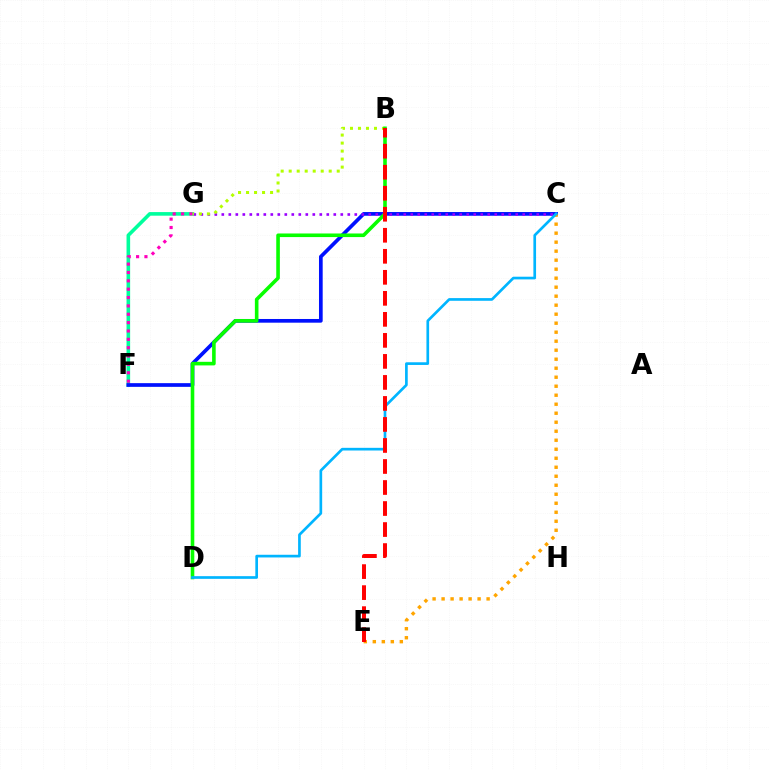{('F', 'G'): [{'color': '#00ff9d', 'line_style': 'solid', 'thickness': 2.6}, {'color': '#ff00bd', 'line_style': 'dotted', 'thickness': 2.27}], ('C', 'F'): [{'color': '#0010ff', 'line_style': 'solid', 'thickness': 2.66}], ('C', 'E'): [{'color': '#ffa500', 'line_style': 'dotted', 'thickness': 2.45}], ('C', 'G'): [{'color': '#9b00ff', 'line_style': 'dotted', 'thickness': 1.9}], ('B', 'G'): [{'color': '#b3ff00', 'line_style': 'dotted', 'thickness': 2.17}], ('B', 'D'): [{'color': '#08ff00', 'line_style': 'solid', 'thickness': 2.59}], ('C', 'D'): [{'color': '#00b5ff', 'line_style': 'solid', 'thickness': 1.93}], ('B', 'E'): [{'color': '#ff0000', 'line_style': 'dashed', 'thickness': 2.86}]}